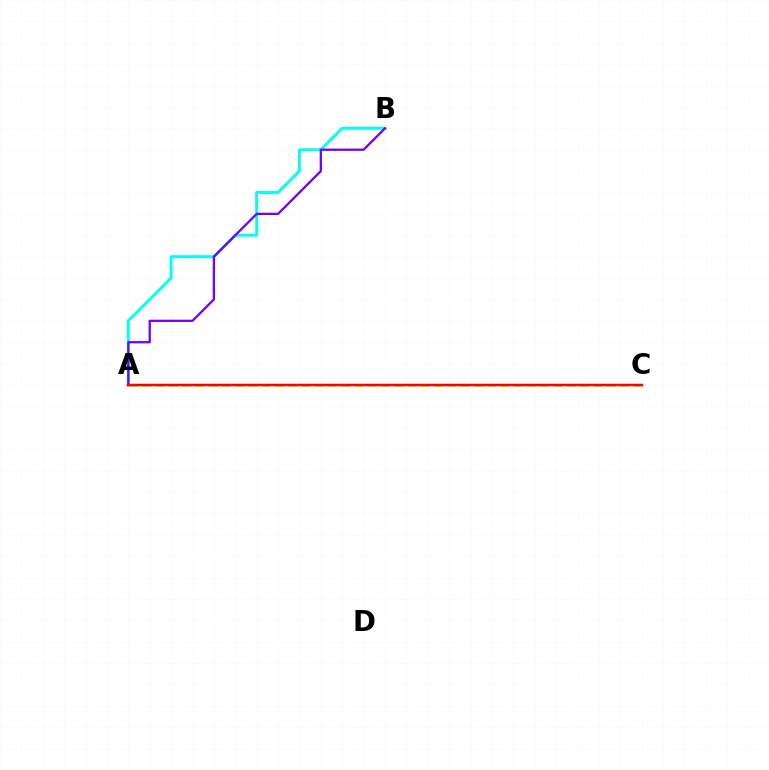{('A', 'B'): [{'color': '#00fff6', 'line_style': 'solid', 'thickness': 2.1}, {'color': '#7200ff', 'line_style': 'solid', 'thickness': 1.65}], ('A', 'C'): [{'color': '#84ff00', 'line_style': 'dashed', 'thickness': 1.8}, {'color': '#ff0000', 'line_style': 'solid', 'thickness': 1.8}]}